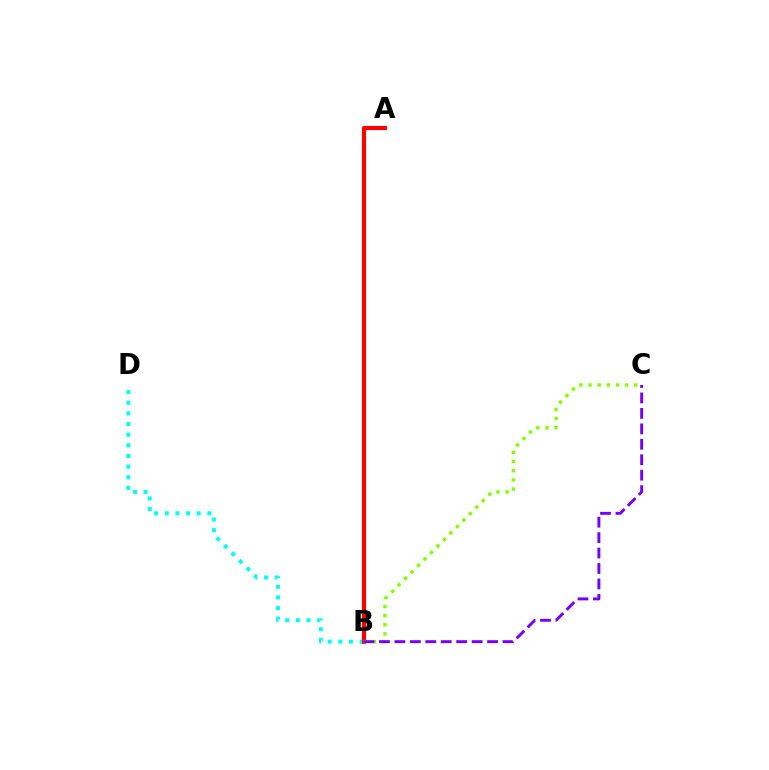{('B', 'D'): [{'color': '#00fff6', 'line_style': 'dotted', 'thickness': 2.89}], ('A', 'B'): [{'color': '#ff0000', 'line_style': 'solid', 'thickness': 2.98}], ('B', 'C'): [{'color': '#84ff00', 'line_style': 'dotted', 'thickness': 2.49}, {'color': '#7200ff', 'line_style': 'dashed', 'thickness': 2.1}]}